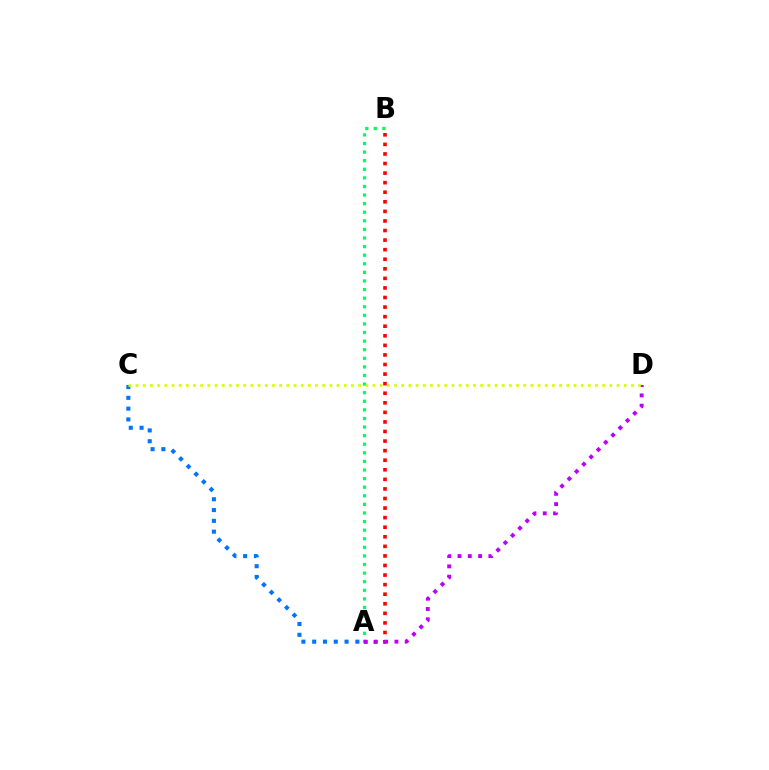{('A', 'B'): [{'color': '#ff0000', 'line_style': 'dotted', 'thickness': 2.6}, {'color': '#00ff5c', 'line_style': 'dotted', 'thickness': 2.33}], ('A', 'C'): [{'color': '#0074ff', 'line_style': 'dotted', 'thickness': 2.93}], ('A', 'D'): [{'color': '#b900ff', 'line_style': 'dotted', 'thickness': 2.8}], ('C', 'D'): [{'color': '#d1ff00', 'line_style': 'dotted', 'thickness': 1.95}]}